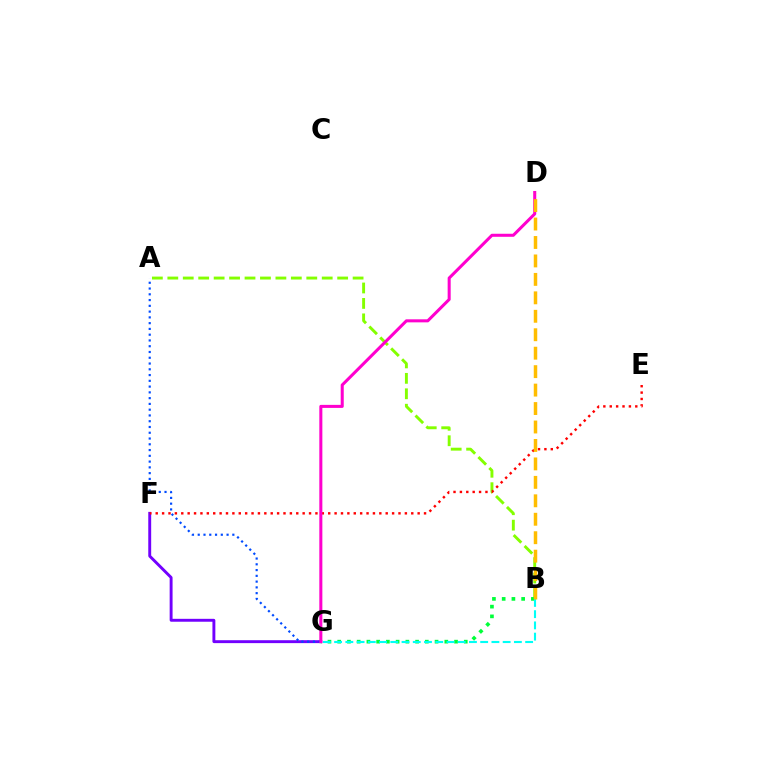{('F', 'G'): [{'color': '#7200ff', 'line_style': 'solid', 'thickness': 2.09}], ('A', 'B'): [{'color': '#84ff00', 'line_style': 'dashed', 'thickness': 2.1}], ('A', 'G'): [{'color': '#004bff', 'line_style': 'dotted', 'thickness': 1.57}], ('B', 'G'): [{'color': '#00ff39', 'line_style': 'dotted', 'thickness': 2.65}, {'color': '#00fff6', 'line_style': 'dashed', 'thickness': 1.53}], ('E', 'F'): [{'color': '#ff0000', 'line_style': 'dotted', 'thickness': 1.74}], ('D', 'G'): [{'color': '#ff00cf', 'line_style': 'solid', 'thickness': 2.19}], ('B', 'D'): [{'color': '#ffbd00', 'line_style': 'dashed', 'thickness': 2.51}]}